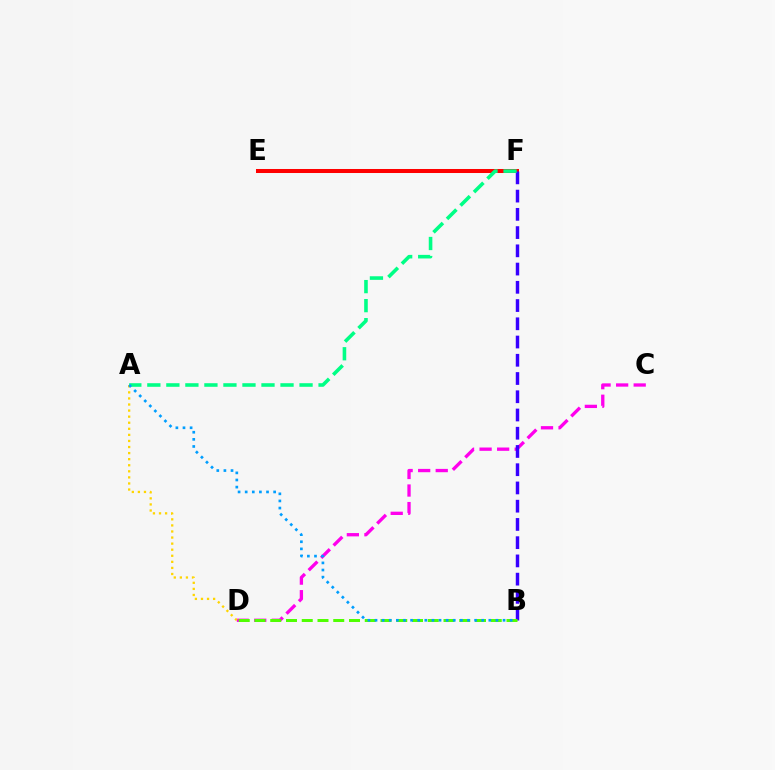{('C', 'D'): [{'color': '#ff00ed', 'line_style': 'dashed', 'thickness': 2.39}], ('E', 'F'): [{'color': '#ff0000', 'line_style': 'solid', 'thickness': 2.89}], ('B', 'F'): [{'color': '#3700ff', 'line_style': 'dashed', 'thickness': 2.48}], ('B', 'D'): [{'color': '#4fff00', 'line_style': 'dashed', 'thickness': 2.14}], ('A', 'F'): [{'color': '#00ff86', 'line_style': 'dashed', 'thickness': 2.58}], ('A', 'D'): [{'color': '#ffd500', 'line_style': 'dotted', 'thickness': 1.65}], ('A', 'B'): [{'color': '#009eff', 'line_style': 'dotted', 'thickness': 1.93}]}